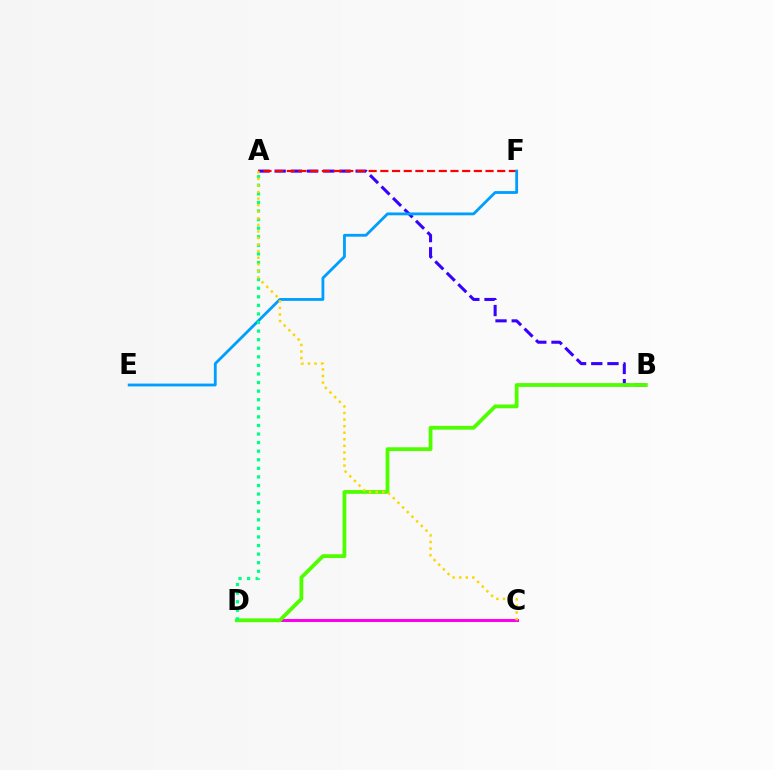{('C', 'D'): [{'color': '#ff00ed', 'line_style': 'solid', 'thickness': 2.18}], ('A', 'B'): [{'color': '#3700ff', 'line_style': 'dashed', 'thickness': 2.2}], ('A', 'F'): [{'color': '#ff0000', 'line_style': 'dashed', 'thickness': 1.59}], ('B', 'D'): [{'color': '#4fff00', 'line_style': 'solid', 'thickness': 2.73}], ('E', 'F'): [{'color': '#009eff', 'line_style': 'solid', 'thickness': 2.03}], ('A', 'D'): [{'color': '#00ff86', 'line_style': 'dotted', 'thickness': 2.33}], ('A', 'C'): [{'color': '#ffd500', 'line_style': 'dotted', 'thickness': 1.79}]}